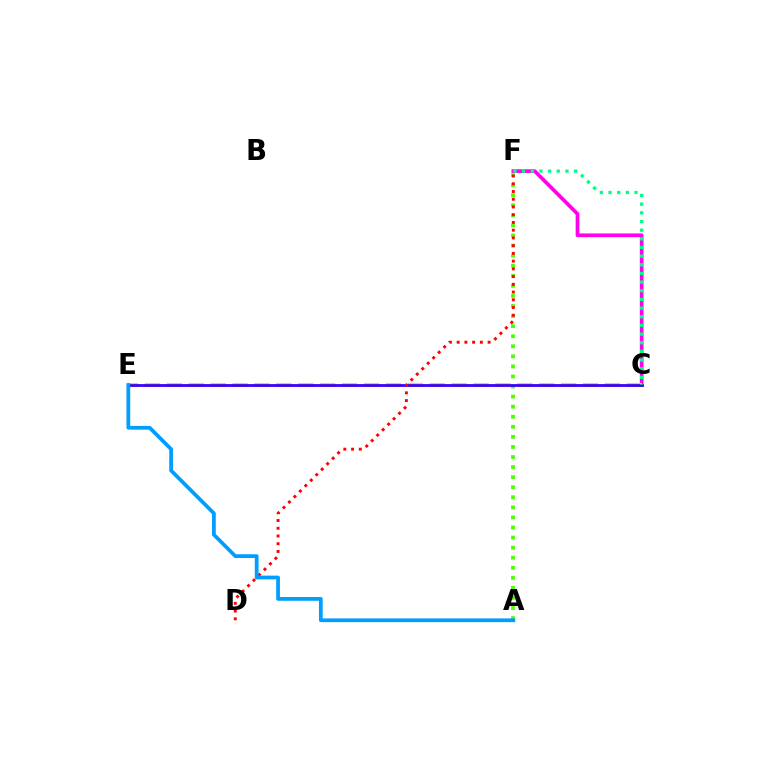{('A', 'F'): [{'color': '#4fff00', 'line_style': 'dotted', 'thickness': 2.74}], ('C', 'F'): [{'color': '#ff00ed', 'line_style': 'solid', 'thickness': 2.65}, {'color': '#00ff86', 'line_style': 'dotted', 'thickness': 2.35}], ('C', 'E'): [{'color': '#ffd500', 'line_style': 'dashed', 'thickness': 2.98}, {'color': '#3700ff', 'line_style': 'solid', 'thickness': 2.0}], ('D', 'F'): [{'color': '#ff0000', 'line_style': 'dotted', 'thickness': 2.1}], ('A', 'E'): [{'color': '#009eff', 'line_style': 'solid', 'thickness': 2.7}]}